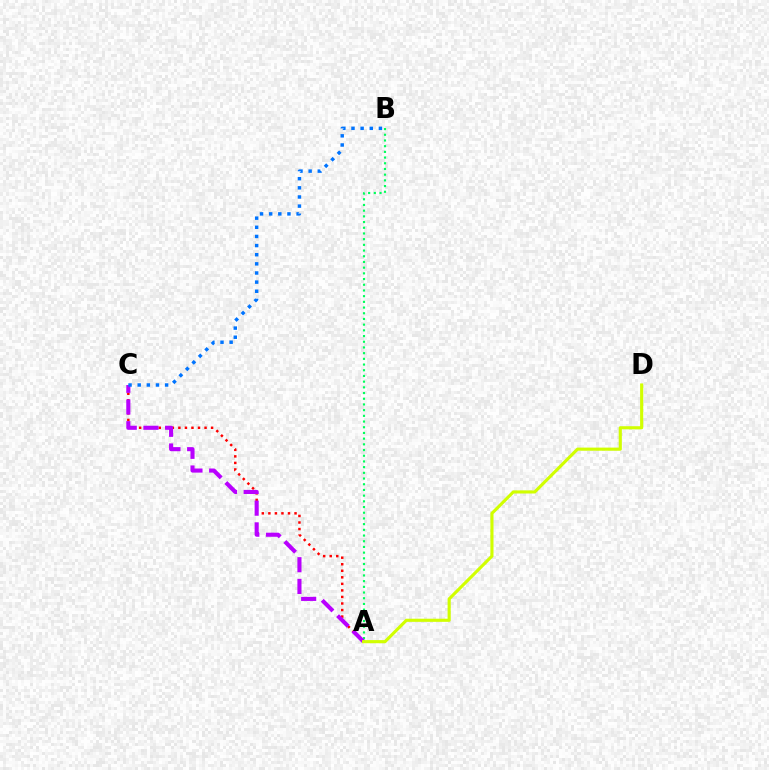{('A', 'B'): [{'color': '#00ff5c', 'line_style': 'dotted', 'thickness': 1.55}], ('A', 'C'): [{'color': '#ff0000', 'line_style': 'dotted', 'thickness': 1.78}, {'color': '#b900ff', 'line_style': 'dashed', 'thickness': 2.95}], ('A', 'D'): [{'color': '#d1ff00', 'line_style': 'solid', 'thickness': 2.25}], ('B', 'C'): [{'color': '#0074ff', 'line_style': 'dotted', 'thickness': 2.48}]}